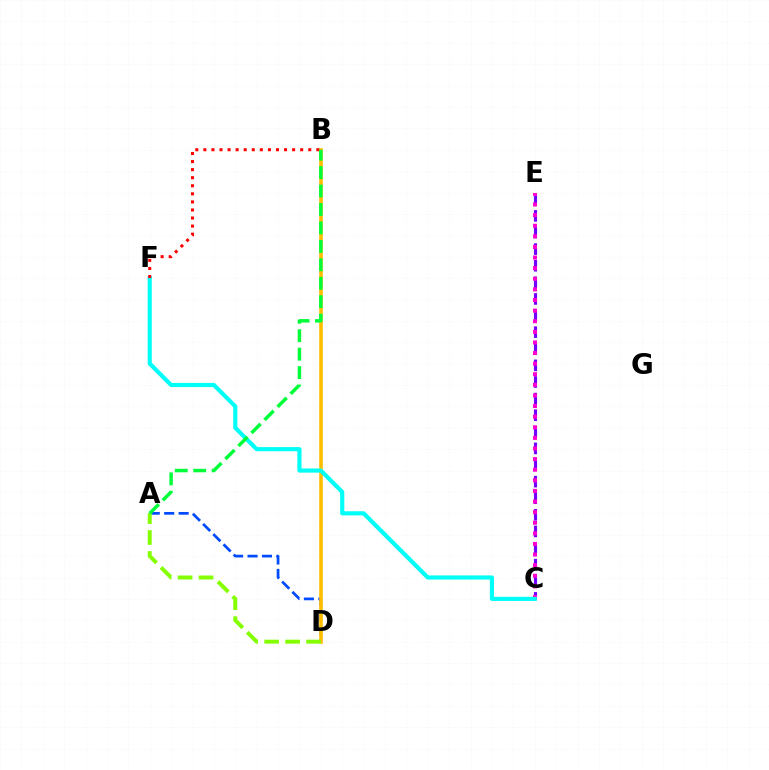{('A', 'D'): [{'color': '#004bff', 'line_style': 'dashed', 'thickness': 1.96}, {'color': '#84ff00', 'line_style': 'dashed', 'thickness': 2.84}], ('C', 'E'): [{'color': '#7200ff', 'line_style': 'dashed', 'thickness': 2.26}, {'color': '#ff00cf', 'line_style': 'dotted', 'thickness': 2.88}], ('B', 'D'): [{'color': '#ffbd00', 'line_style': 'solid', 'thickness': 2.58}], ('C', 'F'): [{'color': '#00fff6', 'line_style': 'solid', 'thickness': 2.98}], ('B', 'F'): [{'color': '#ff0000', 'line_style': 'dotted', 'thickness': 2.19}], ('A', 'B'): [{'color': '#00ff39', 'line_style': 'dashed', 'thickness': 2.51}]}